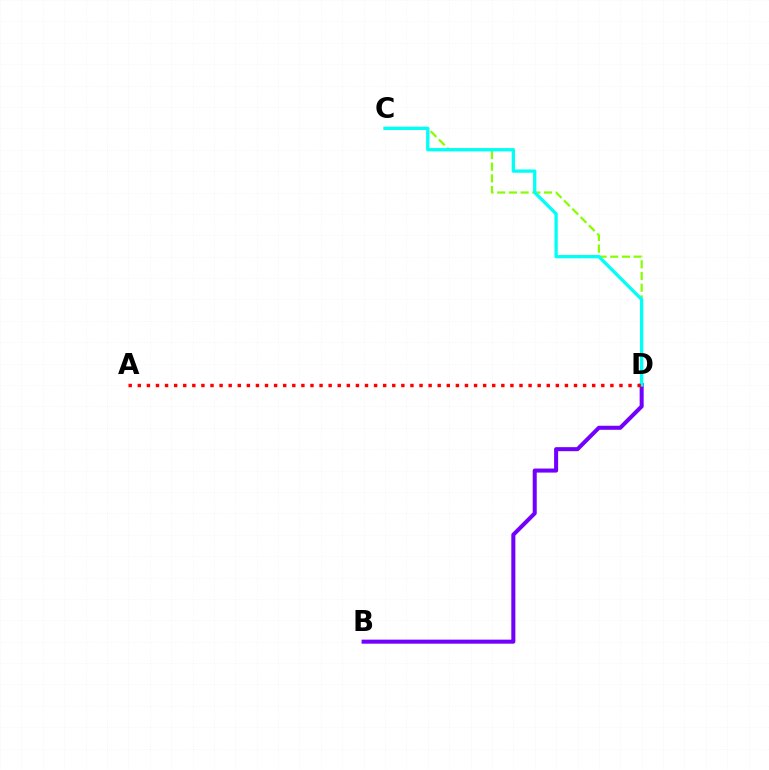{('C', 'D'): [{'color': '#84ff00', 'line_style': 'dashed', 'thickness': 1.59}, {'color': '#00fff6', 'line_style': 'solid', 'thickness': 2.38}], ('B', 'D'): [{'color': '#7200ff', 'line_style': 'solid', 'thickness': 2.9}], ('A', 'D'): [{'color': '#ff0000', 'line_style': 'dotted', 'thickness': 2.47}]}